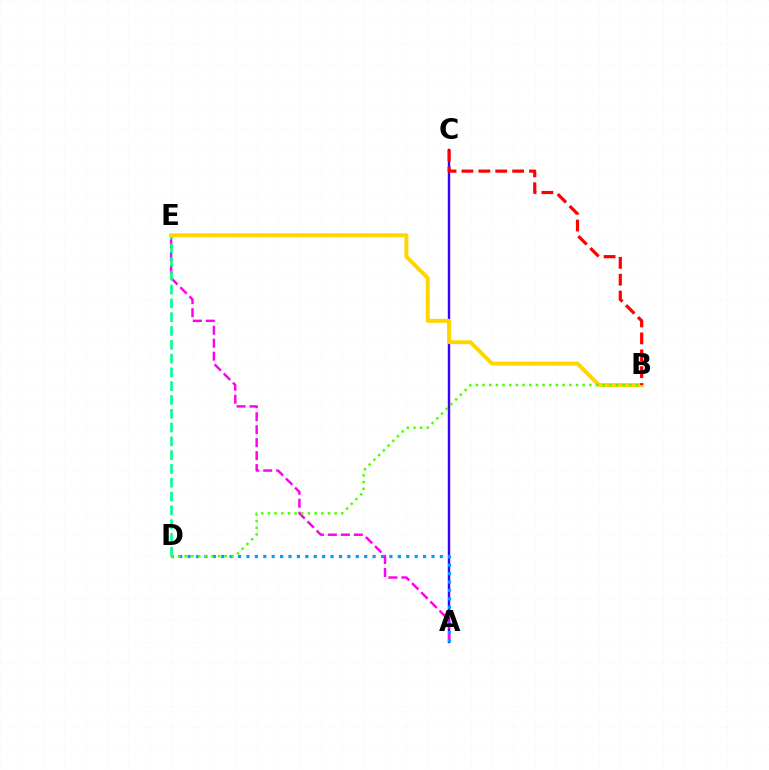{('A', 'C'): [{'color': '#3700ff', 'line_style': 'solid', 'thickness': 1.73}], ('A', 'E'): [{'color': '#ff00ed', 'line_style': 'dashed', 'thickness': 1.76}], ('D', 'E'): [{'color': '#00ff86', 'line_style': 'dashed', 'thickness': 1.87}], ('B', 'E'): [{'color': '#ffd500', 'line_style': 'solid', 'thickness': 2.82}], ('A', 'D'): [{'color': '#009eff', 'line_style': 'dotted', 'thickness': 2.29}], ('B', 'D'): [{'color': '#4fff00', 'line_style': 'dotted', 'thickness': 1.81}], ('B', 'C'): [{'color': '#ff0000', 'line_style': 'dashed', 'thickness': 2.29}]}